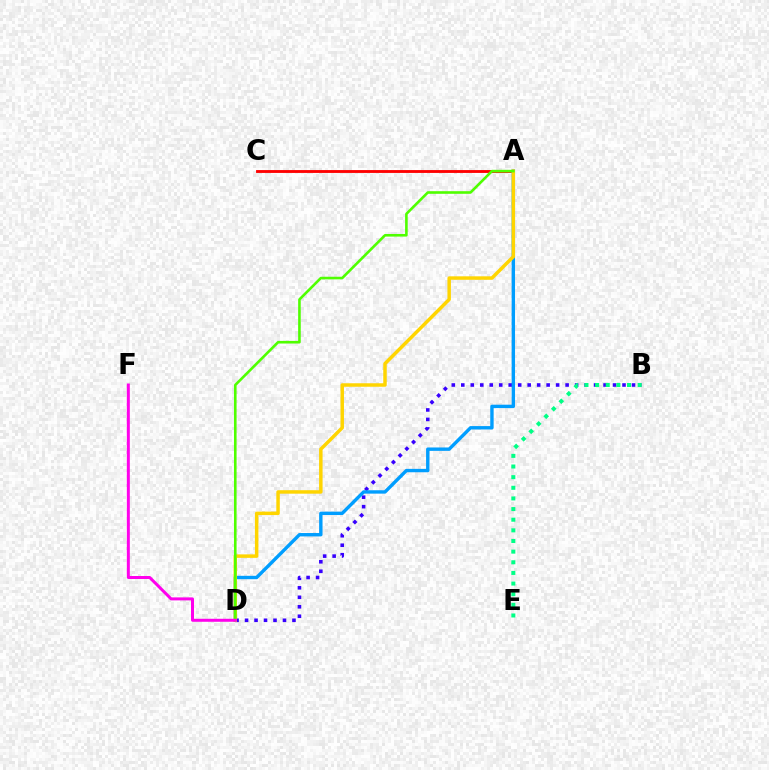{('B', 'D'): [{'color': '#3700ff', 'line_style': 'dotted', 'thickness': 2.58}], ('A', 'C'): [{'color': '#ff0000', 'line_style': 'solid', 'thickness': 2.05}], ('A', 'D'): [{'color': '#009eff', 'line_style': 'solid', 'thickness': 2.44}, {'color': '#ffd500', 'line_style': 'solid', 'thickness': 2.51}, {'color': '#4fff00', 'line_style': 'solid', 'thickness': 1.88}], ('B', 'E'): [{'color': '#00ff86', 'line_style': 'dotted', 'thickness': 2.89}], ('D', 'F'): [{'color': '#ff00ed', 'line_style': 'solid', 'thickness': 2.16}]}